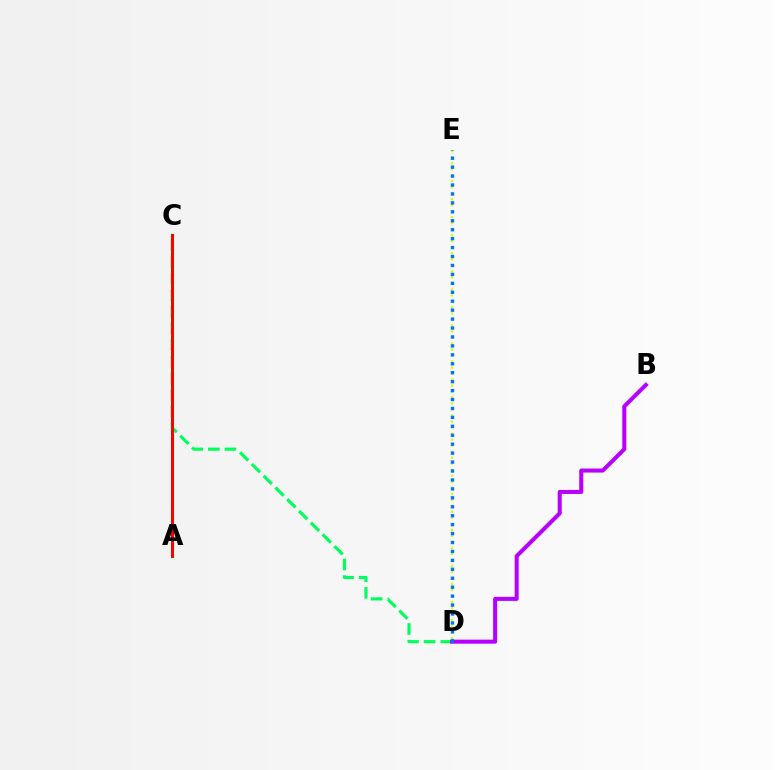{('C', 'D'): [{'color': '#00ff5c', 'line_style': 'dashed', 'thickness': 2.26}], ('A', 'C'): [{'color': '#ff0000', 'line_style': 'solid', 'thickness': 2.16}], ('D', 'E'): [{'color': '#d1ff00', 'line_style': 'dotted', 'thickness': 1.63}, {'color': '#0074ff', 'line_style': 'dotted', 'thickness': 2.43}], ('B', 'D'): [{'color': '#b900ff', 'line_style': 'solid', 'thickness': 2.91}]}